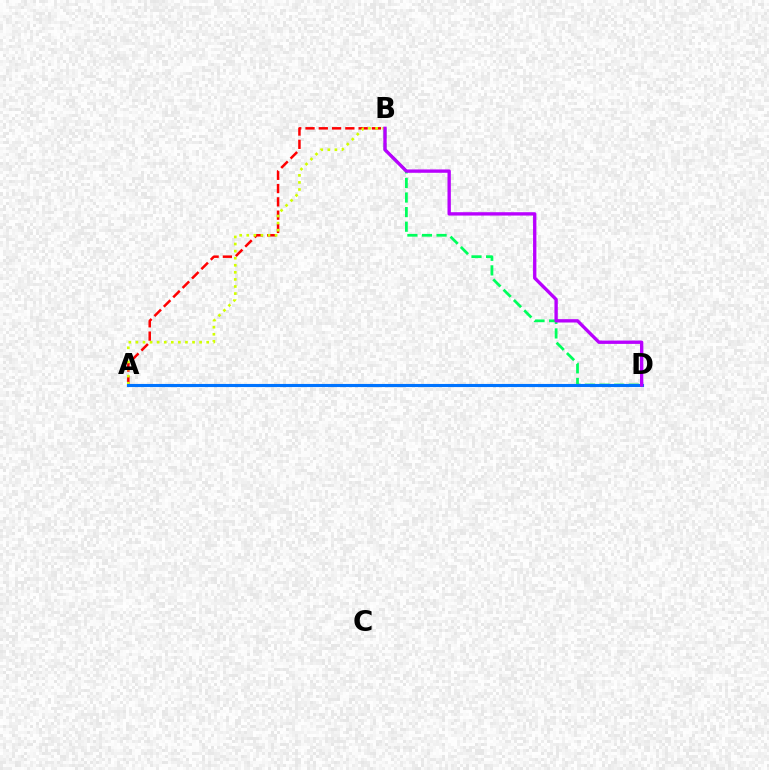{('B', 'D'): [{'color': '#00ff5c', 'line_style': 'dashed', 'thickness': 1.98}, {'color': '#b900ff', 'line_style': 'solid', 'thickness': 2.41}], ('A', 'B'): [{'color': '#ff0000', 'line_style': 'dashed', 'thickness': 1.8}, {'color': '#d1ff00', 'line_style': 'dotted', 'thickness': 1.92}], ('A', 'D'): [{'color': '#0074ff', 'line_style': 'solid', 'thickness': 2.24}]}